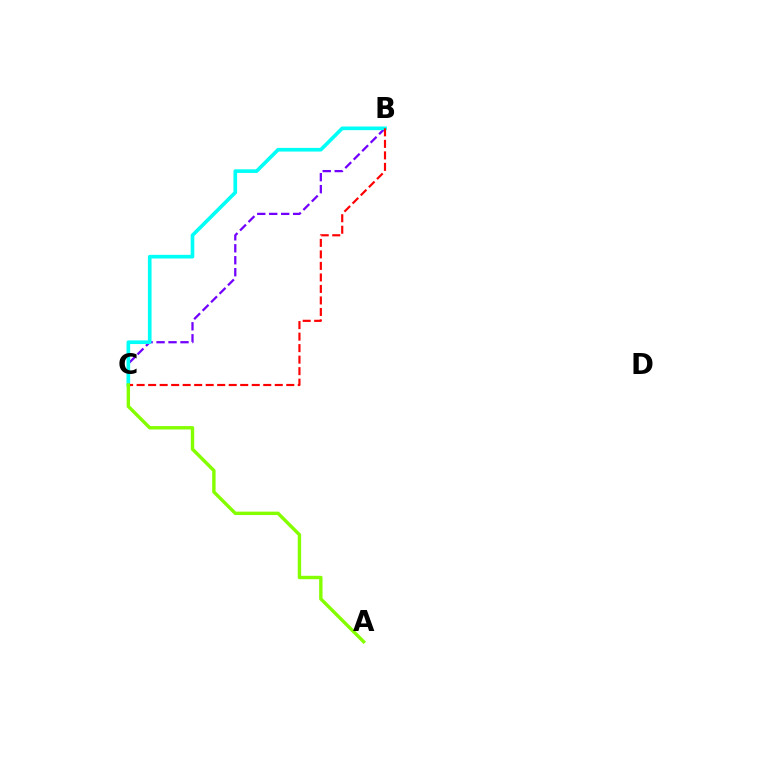{('B', 'C'): [{'color': '#7200ff', 'line_style': 'dashed', 'thickness': 1.63}, {'color': '#00fff6', 'line_style': 'solid', 'thickness': 2.63}, {'color': '#ff0000', 'line_style': 'dashed', 'thickness': 1.56}], ('A', 'C'): [{'color': '#84ff00', 'line_style': 'solid', 'thickness': 2.45}]}